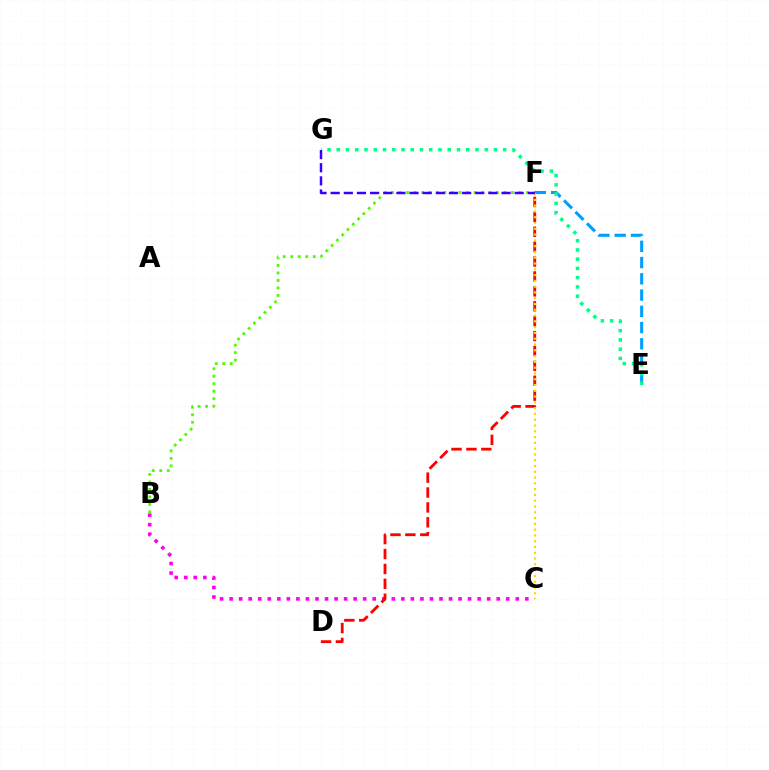{('E', 'F'): [{'color': '#009eff', 'line_style': 'dashed', 'thickness': 2.21}], ('B', 'C'): [{'color': '#ff00ed', 'line_style': 'dotted', 'thickness': 2.59}], ('D', 'F'): [{'color': '#ff0000', 'line_style': 'dashed', 'thickness': 2.02}], ('B', 'F'): [{'color': '#4fff00', 'line_style': 'dotted', 'thickness': 2.04}], ('C', 'F'): [{'color': '#ffd500', 'line_style': 'dotted', 'thickness': 1.57}], ('E', 'G'): [{'color': '#00ff86', 'line_style': 'dotted', 'thickness': 2.51}], ('F', 'G'): [{'color': '#3700ff', 'line_style': 'dashed', 'thickness': 1.79}]}